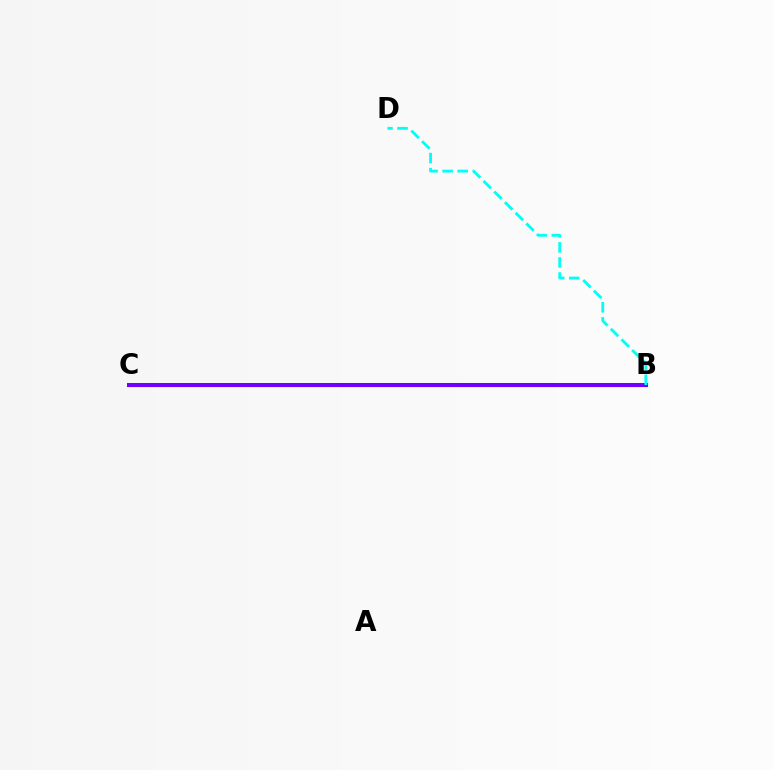{('B', 'C'): [{'color': '#84ff00', 'line_style': 'solid', 'thickness': 2.4}, {'color': '#ff0000', 'line_style': 'dotted', 'thickness': 2.8}, {'color': '#7200ff', 'line_style': 'solid', 'thickness': 2.89}], ('B', 'D'): [{'color': '#00fff6', 'line_style': 'dashed', 'thickness': 2.05}]}